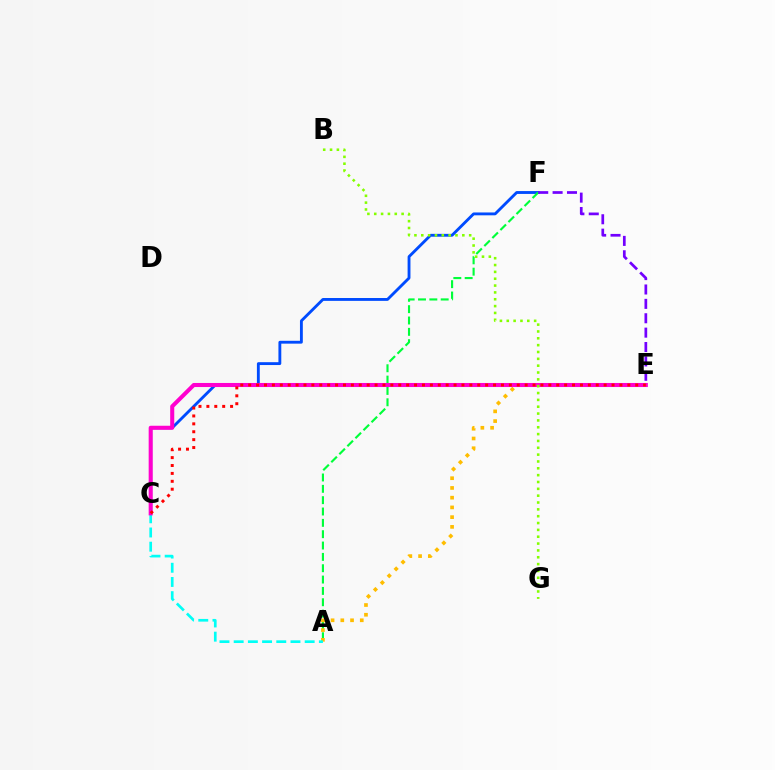{('C', 'F'): [{'color': '#004bff', 'line_style': 'solid', 'thickness': 2.06}], ('A', 'F'): [{'color': '#00ff39', 'line_style': 'dashed', 'thickness': 1.54}], ('E', 'F'): [{'color': '#7200ff', 'line_style': 'dashed', 'thickness': 1.95}], ('A', 'E'): [{'color': '#ffbd00', 'line_style': 'dotted', 'thickness': 2.64}], ('A', 'C'): [{'color': '#00fff6', 'line_style': 'dashed', 'thickness': 1.93}], ('C', 'E'): [{'color': '#ff00cf', 'line_style': 'solid', 'thickness': 2.92}, {'color': '#ff0000', 'line_style': 'dotted', 'thickness': 2.15}], ('B', 'G'): [{'color': '#84ff00', 'line_style': 'dotted', 'thickness': 1.86}]}